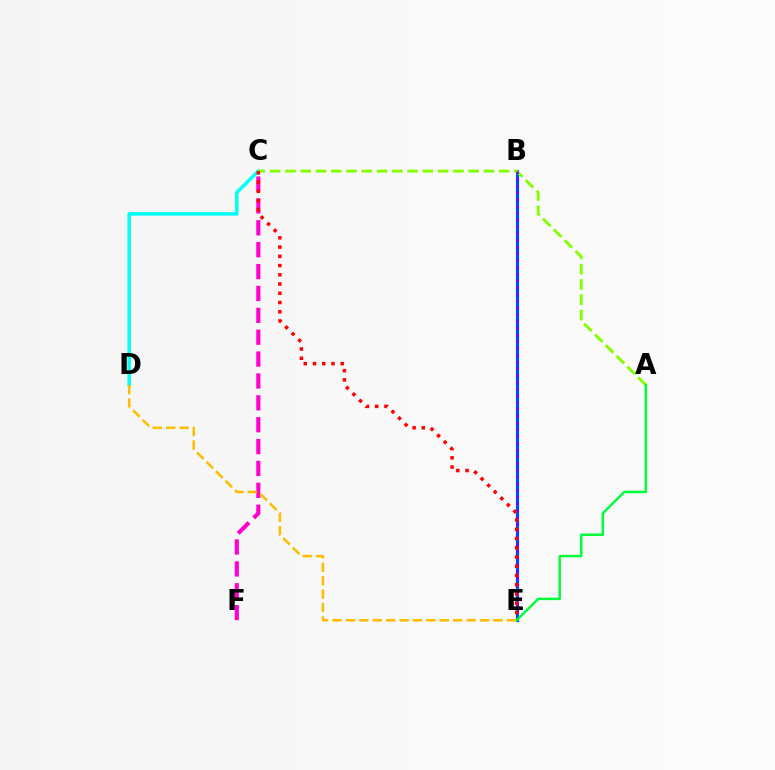{('C', 'F'): [{'color': '#ff00cf', 'line_style': 'dashed', 'thickness': 2.97}], ('C', 'D'): [{'color': '#00fff6', 'line_style': 'solid', 'thickness': 2.54}], ('B', 'E'): [{'color': '#004bff', 'line_style': 'solid', 'thickness': 2.24}, {'color': '#7200ff', 'line_style': 'dotted', 'thickness': 1.84}], ('A', 'C'): [{'color': '#84ff00', 'line_style': 'dashed', 'thickness': 2.07}], ('C', 'E'): [{'color': '#ff0000', 'line_style': 'dotted', 'thickness': 2.51}], ('A', 'E'): [{'color': '#00ff39', 'line_style': 'solid', 'thickness': 1.78}], ('D', 'E'): [{'color': '#ffbd00', 'line_style': 'dashed', 'thickness': 1.82}]}